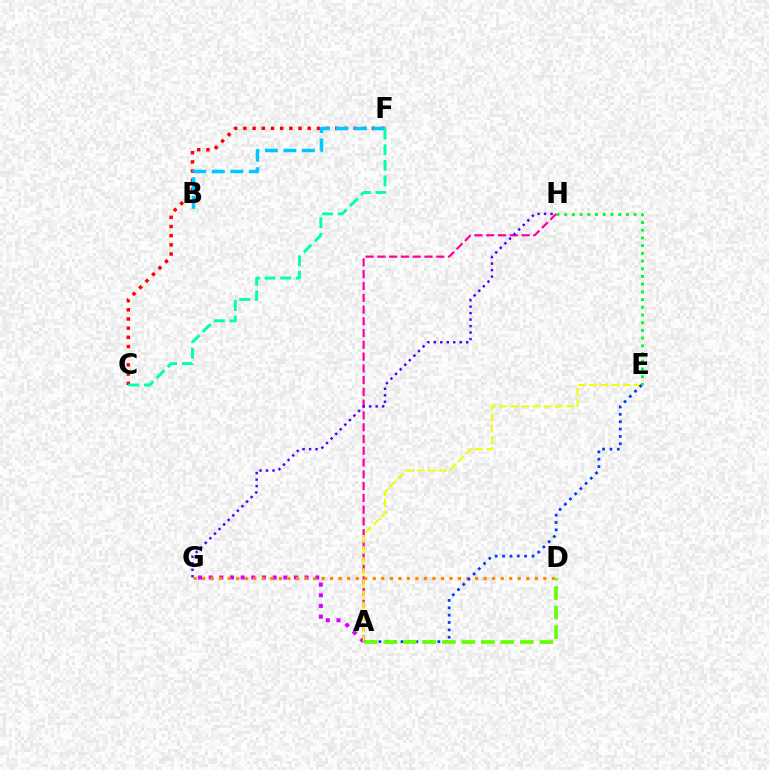{('C', 'F'): [{'color': '#ff0000', 'line_style': 'dotted', 'thickness': 2.5}, {'color': '#00ffaf', 'line_style': 'dashed', 'thickness': 2.12}], ('E', 'H'): [{'color': '#00ff27', 'line_style': 'dotted', 'thickness': 2.1}], ('A', 'H'): [{'color': '#ff00a0', 'line_style': 'dashed', 'thickness': 1.6}], ('A', 'G'): [{'color': '#d600ff', 'line_style': 'dotted', 'thickness': 2.9}], ('D', 'G'): [{'color': '#ff8800', 'line_style': 'dotted', 'thickness': 2.32}], ('B', 'F'): [{'color': '#00c7ff', 'line_style': 'dashed', 'thickness': 2.52}], ('G', 'H'): [{'color': '#4f00ff', 'line_style': 'dotted', 'thickness': 1.76}], ('A', 'E'): [{'color': '#eeff00', 'line_style': 'dashed', 'thickness': 1.52}, {'color': '#003fff', 'line_style': 'dotted', 'thickness': 2.0}], ('A', 'D'): [{'color': '#66ff00', 'line_style': 'dashed', 'thickness': 2.65}]}